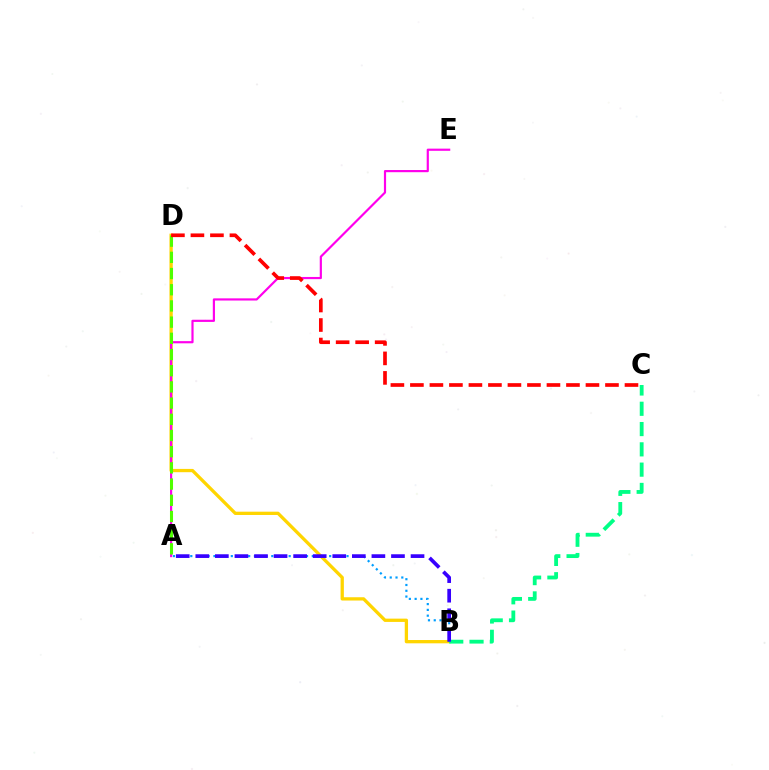{('B', 'D'): [{'color': '#ffd500', 'line_style': 'solid', 'thickness': 2.37}], ('A', 'B'): [{'color': '#009eff', 'line_style': 'dotted', 'thickness': 1.57}, {'color': '#3700ff', 'line_style': 'dashed', 'thickness': 2.66}], ('B', 'C'): [{'color': '#00ff86', 'line_style': 'dashed', 'thickness': 2.76}], ('A', 'E'): [{'color': '#ff00ed', 'line_style': 'solid', 'thickness': 1.57}], ('A', 'D'): [{'color': '#4fff00', 'line_style': 'dashed', 'thickness': 2.2}], ('C', 'D'): [{'color': '#ff0000', 'line_style': 'dashed', 'thickness': 2.65}]}